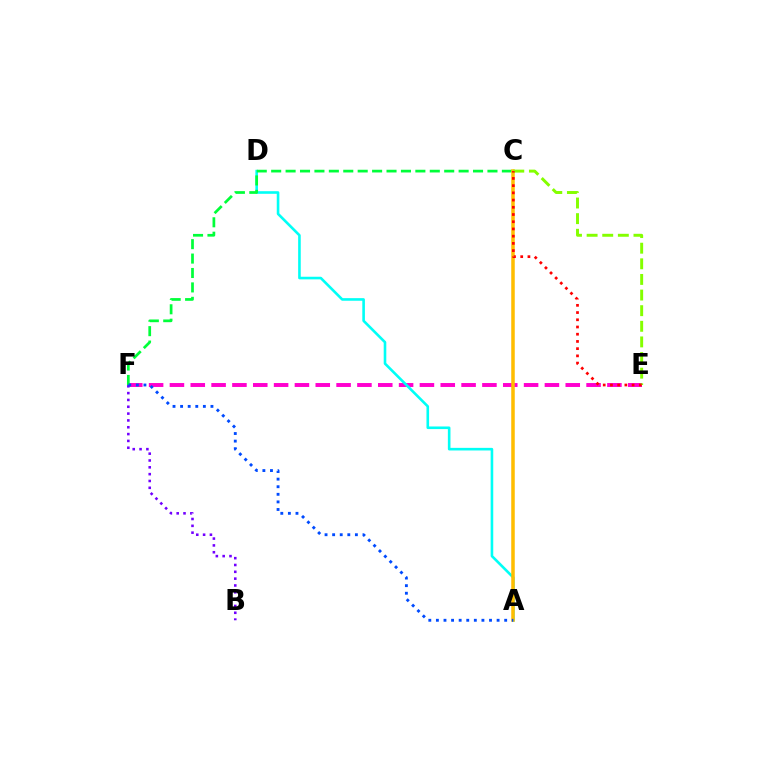{('E', 'F'): [{'color': '#ff00cf', 'line_style': 'dashed', 'thickness': 2.83}], ('A', 'D'): [{'color': '#00fff6', 'line_style': 'solid', 'thickness': 1.88}], ('C', 'F'): [{'color': '#00ff39', 'line_style': 'dashed', 'thickness': 1.96}], ('A', 'C'): [{'color': '#ffbd00', 'line_style': 'solid', 'thickness': 2.53}], ('B', 'F'): [{'color': '#7200ff', 'line_style': 'dotted', 'thickness': 1.86}], ('C', 'E'): [{'color': '#84ff00', 'line_style': 'dashed', 'thickness': 2.12}, {'color': '#ff0000', 'line_style': 'dotted', 'thickness': 1.96}], ('A', 'F'): [{'color': '#004bff', 'line_style': 'dotted', 'thickness': 2.06}]}